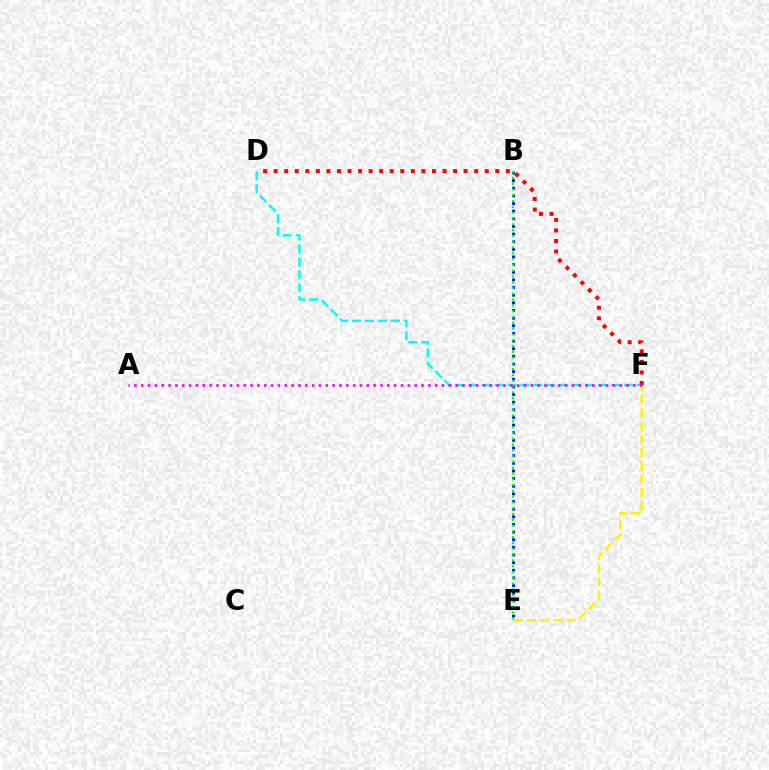{('D', 'F'): [{'color': '#00fff6', 'line_style': 'dashed', 'thickness': 1.76}, {'color': '#ff0000', 'line_style': 'dotted', 'thickness': 2.87}], ('B', 'E'): [{'color': '#0010ff', 'line_style': 'dotted', 'thickness': 2.08}, {'color': '#08ff00', 'line_style': 'dotted', 'thickness': 1.57}], ('E', 'F'): [{'color': '#fcf500', 'line_style': 'dashed', 'thickness': 1.81}], ('A', 'F'): [{'color': '#ee00ff', 'line_style': 'dotted', 'thickness': 1.86}]}